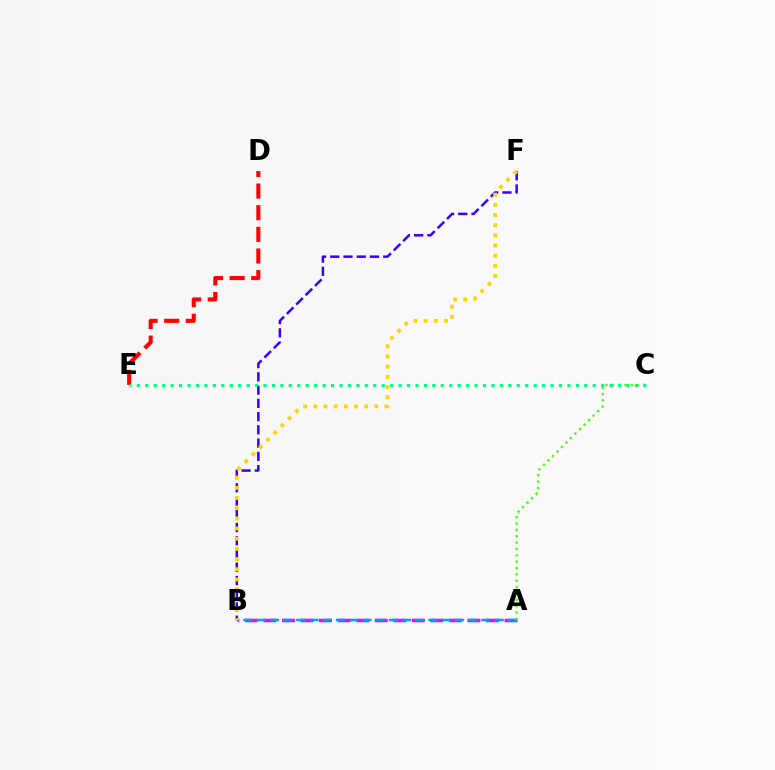{('D', 'E'): [{'color': '#ff0000', 'line_style': 'dashed', 'thickness': 2.94}], ('A', 'B'): [{'color': '#ff00ed', 'line_style': 'dashed', 'thickness': 2.52}, {'color': '#009eff', 'line_style': 'dashed', 'thickness': 1.8}], ('A', 'C'): [{'color': '#4fff00', 'line_style': 'dotted', 'thickness': 1.73}], ('B', 'F'): [{'color': '#3700ff', 'line_style': 'dashed', 'thickness': 1.8}, {'color': '#ffd500', 'line_style': 'dotted', 'thickness': 2.77}], ('C', 'E'): [{'color': '#00ff86', 'line_style': 'dotted', 'thickness': 2.29}]}